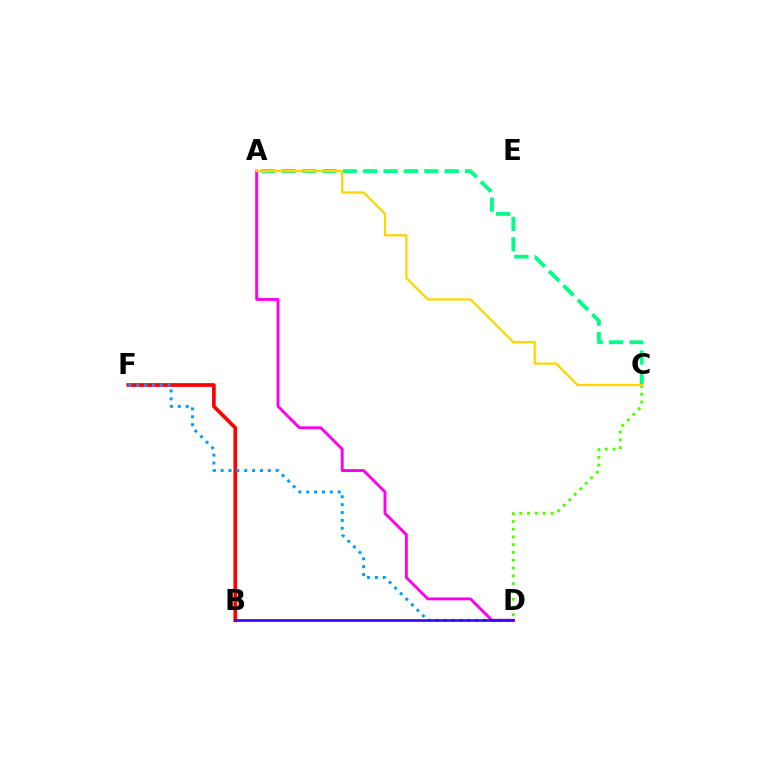{('A', 'C'): [{'color': '#00ff86', 'line_style': 'dashed', 'thickness': 2.77}, {'color': '#ffd500', 'line_style': 'solid', 'thickness': 1.64}], ('B', 'F'): [{'color': '#ff0000', 'line_style': 'solid', 'thickness': 2.67}], ('A', 'D'): [{'color': '#ff00ed', 'line_style': 'solid', 'thickness': 2.09}], ('D', 'F'): [{'color': '#009eff', 'line_style': 'dotted', 'thickness': 2.14}], ('C', 'D'): [{'color': '#4fff00', 'line_style': 'dotted', 'thickness': 2.11}], ('B', 'D'): [{'color': '#3700ff', 'line_style': 'solid', 'thickness': 1.88}]}